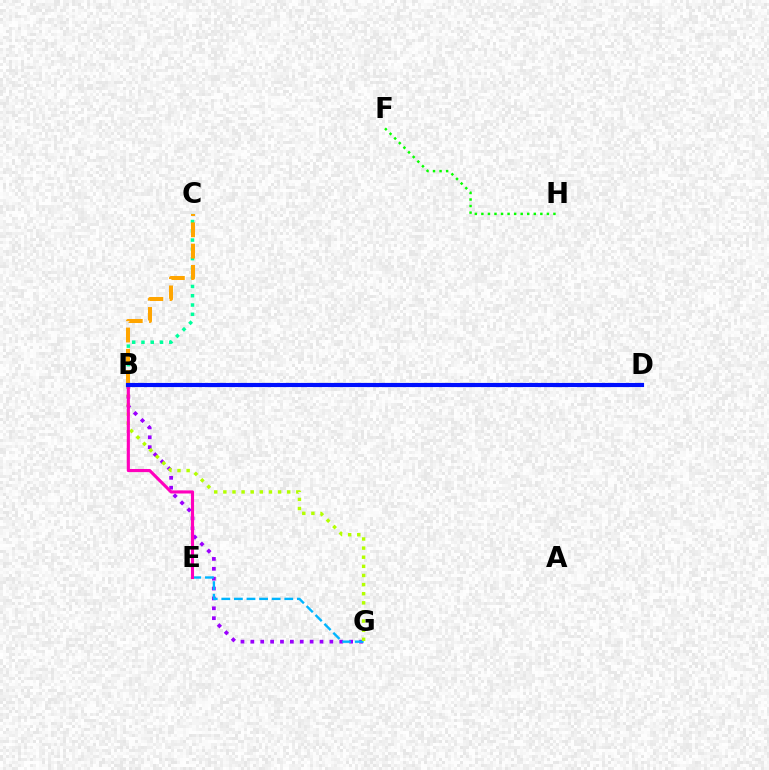{('B', 'G'): [{'color': '#9b00ff', 'line_style': 'dotted', 'thickness': 2.68}, {'color': '#b3ff00', 'line_style': 'dotted', 'thickness': 2.48}], ('B', 'D'): [{'color': '#ff0000', 'line_style': 'dotted', 'thickness': 1.95}, {'color': '#0010ff', 'line_style': 'solid', 'thickness': 2.98}], ('E', 'G'): [{'color': '#00b5ff', 'line_style': 'dashed', 'thickness': 1.71}], ('B', 'C'): [{'color': '#00ff9d', 'line_style': 'dotted', 'thickness': 2.52}, {'color': '#ffa500', 'line_style': 'dashed', 'thickness': 2.89}], ('B', 'E'): [{'color': '#ff00bd', 'line_style': 'solid', 'thickness': 2.25}], ('F', 'H'): [{'color': '#08ff00', 'line_style': 'dotted', 'thickness': 1.78}]}